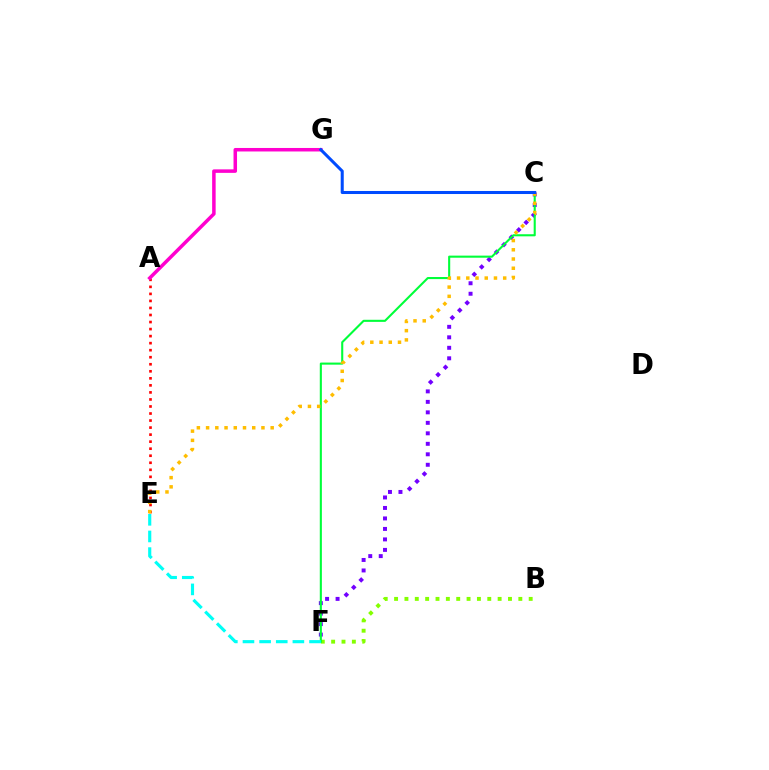{('B', 'F'): [{'color': '#84ff00', 'line_style': 'dotted', 'thickness': 2.81}], ('A', 'E'): [{'color': '#ff0000', 'line_style': 'dotted', 'thickness': 1.91}], ('A', 'G'): [{'color': '#ff00cf', 'line_style': 'solid', 'thickness': 2.52}], ('C', 'F'): [{'color': '#7200ff', 'line_style': 'dotted', 'thickness': 2.85}, {'color': '#00ff39', 'line_style': 'solid', 'thickness': 1.51}], ('E', 'F'): [{'color': '#00fff6', 'line_style': 'dashed', 'thickness': 2.26}], ('C', 'E'): [{'color': '#ffbd00', 'line_style': 'dotted', 'thickness': 2.51}], ('C', 'G'): [{'color': '#004bff', 'line_style': 'solid', 'thickness': 2.19}]}